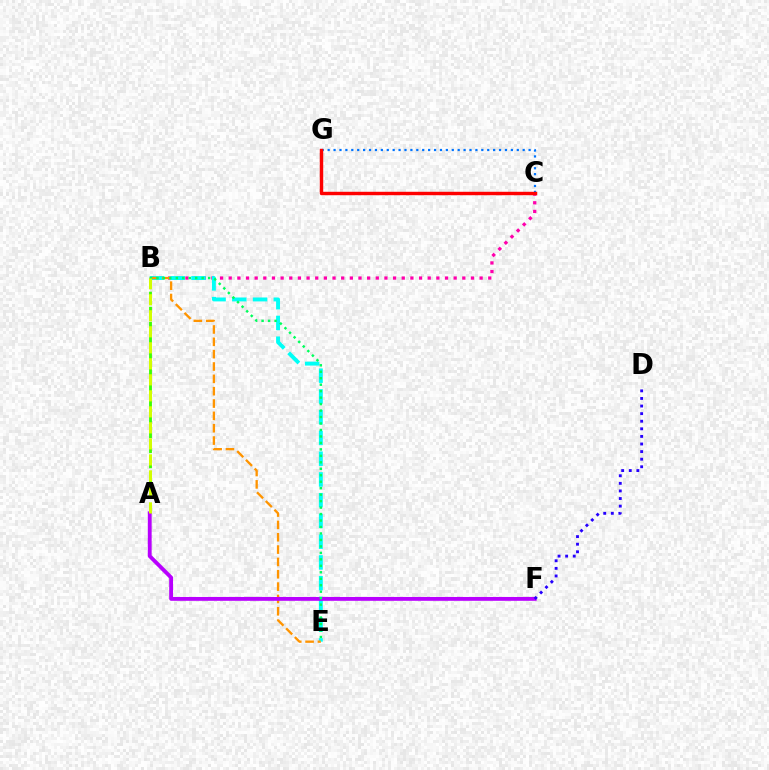{('B', 'C'): [{'color': '#ff00ac', 'line_style': 'dotted', 'thickness': 2.35}], ('A', 'B'): [{'color': '#3dff00', 'line_style': 'dashed', 'thickness': 2.05}, {'color': '#d1ff00', 'line_style': 'dashed', 'thickness': 2.17}], ('B', 'E'): [{'color': '#00fff6', 'line_style': 'dashed', 'thickness': 2.82}, {'color': '#ff9400', 'line_style': 'dashed', 'thickness': 1.68}, {'color': '#00ff5c', 'line_style': 'dotted', 'thickness': 1.76}], ('A', 'F'): [{'color': '#b900ff', 'line_style': 'solid', 'thickness': 2.77}], ('C', 'G'): [{'color': '#0074ff', 'line_style': 'dotted', 'thickness': 1.61}, {'color': '#ff0000', 'line_style': 'solid', 'thickness': 2.47}], ('D', 'F'): [{'color': '#2500ff', 'line_style': 'dotted', 'thickness': 2.06}]}